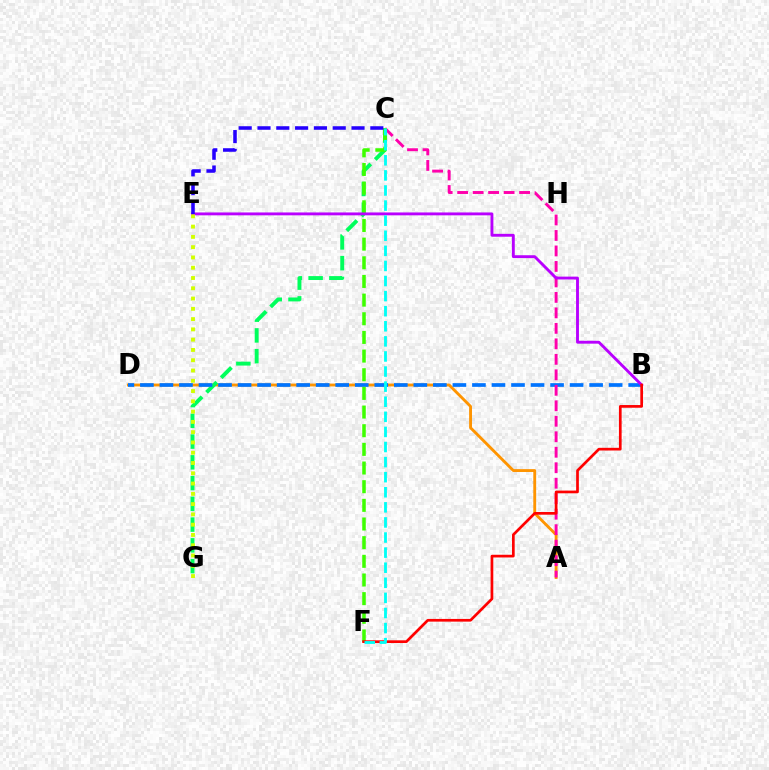{('A', 'D'): [{'color': '#ff9400', 'line_style': 'solid', 'thickness': 2.06}], ('C', 'G'): [{'color': '#00ff5c', 'line_style': 'dashed', 'thickness': 2.82}], ('B', 'D'): [{'color': '#0074ff', 'line_style': 'dashed', 'thickness': 2.65}], ('A', 'C'): [{'color': '#ff00ac', 'line_style': 'dashed', 'thickness': 2.1}], ('C', 'F'): [{'color': '#3dff00', 'line_style': 'dashed', 'thickness': 2.53}, {'color': '#00fff6', 'line_style': 'dashed', 'thickness': 2.05}], ('B', 'E'): [{'color': '#b900ff', 'line_style': 'solid', 'thickness': 2.07}], ('E', 'G'): [{'color': '#d1ff00', 'line_style': 'dotted', 'thickness': 2.79}], ('B', 'F'): [{'color': '#ff0000', 'line_style': 'solid', 'thickness': 1.94}], ('C', 'E'): [{'color': '#2500ff', 'line_style': 'dashed', 'thickness': 2.55}]}